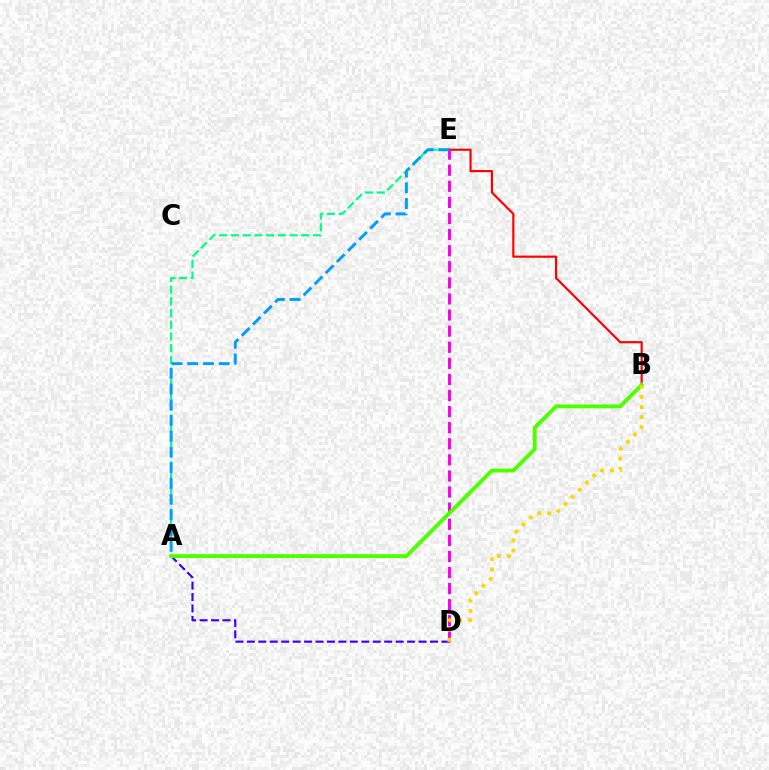{('A', 'E'): [{'color': '#00ff86', 'line_style': 'dashed', 'thickness': 1.59}, {'color': '#009eff', 'line_style': 'dashed', 'thickness': 2.13}], ('A', 'D'): [{'color': '#3700ff', 'line_style': 'dashed', 'thickness': 1.55}], ('B', 'E'): [{'color': '#ff0000', 'line_style': 'solid', 'thickness': 1.55}], ('D', 'E'): [{'color': '#ff00ed', 'line_style': 'dashed', 'thickness': 2.19}], ('A', 'B'): [{'color': '#4fff00', 'line_style': 'solid', 'thickness': 2.81}], ('B', 'D'): [{'color': '#ffd500', 'line_style': 'dotted', 'thickness': 2.74}]}